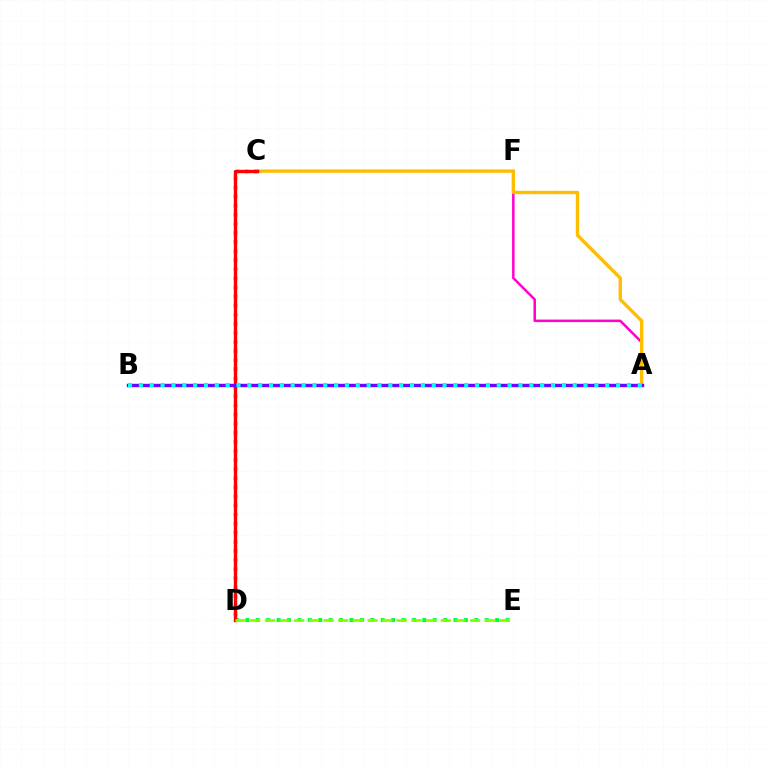{('A', 'F'): [{'color': '#ff00cf', 'line_style': 'solid', 'thickness': 1.81}], ('C', 'D'): [{'color': '#004bff', 'line_style': 'dotted', 'thickness': 2.47}, {'color': '#ff0000', 'line_style': 'solid', 'thickness': 2.43}], ('D', 'E'): [{'color': '#00ff39', 'line_style': 'dotted', 'thickness': 2.83}, {'color': '#84ff00', 'line_style': 'dashed', 'thickness': 1.99}], ('A', 'C'): [{'color': '#ffbd00', 'line_style': 'solid', 'thickness': 2.42}], ('A', 'B'): [{'color': '#7200ff', 'line_style': 'solid', 'thickness': 2.45}, {'color': '#00fff6', 'line_style': 'dotted', 'thickness': 2.95}]}